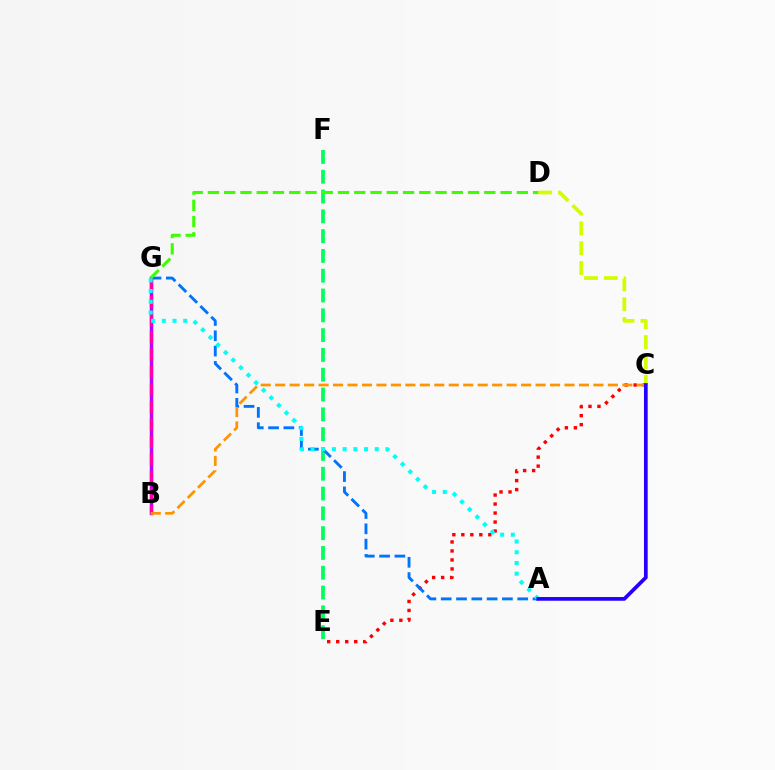{('B', 'G'): [{'color': '#b900ff', 'line_style': 'solid', 'thickness': 2.48}, {'color': '#ff00ac', 'line_style': 'dashed', 'thickness': 2.38}], ('C', 'E'): [{'color': '#ff0000', 'line_style': 'dotted', 'thickness': 2.44}], ('E', 'F'): [{'color': '#00ff5c', 'line_style': 'dashed', 'thickness': 2.69}], ('C', 'D'): [{'color': '#d1ff00', 'line_style': 'dashed', 'thickness': 2.69}], ('A', 'G'): [{'color': '#0074ff', 'line_style': 'dashed', 'thickness': 2.08}, {'color': '#00fff6', 'line_style': 'dotted', 'thickness': 2.91}], ('B', 'C'): [{'color': '#ff9400', 'line_style': 'dashed', 'thickness': 1.97}], ('D', 'G'): [{'color': '#3dff00', 'line_style': 'dashed', 'thickness': 2.21}], ('A', 'C'): [{'color': '#2500ff', 'line_style': 'solid', 'thickness': 2.67}]}